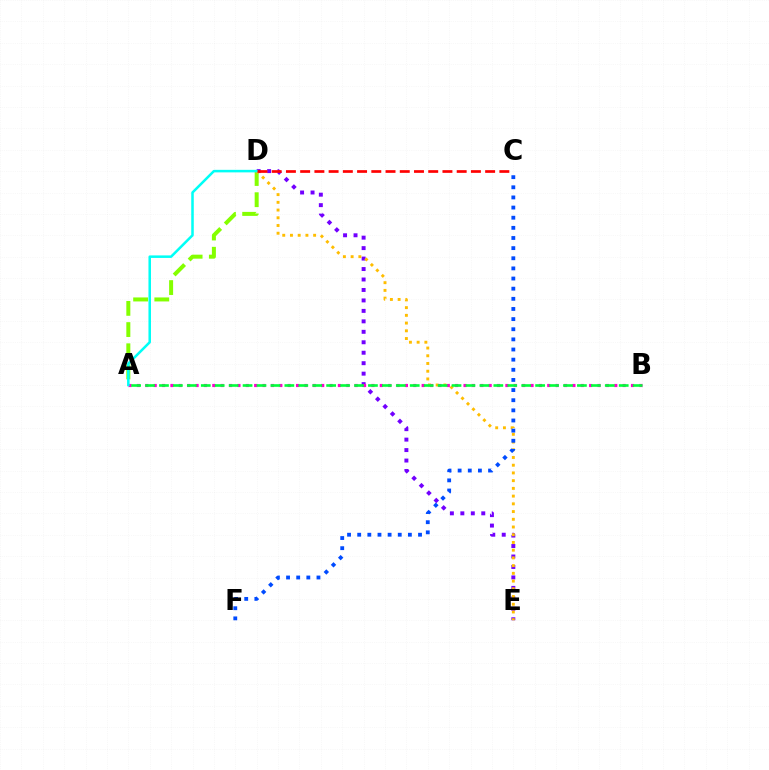{('A', 'D'): [{'color': '#84ff00', 'line_style': 'dashed', 'thickness': 2.88}, {'color': '#00fff6', 'line_style': 'solid', 'thickness': 1.82}], ('D', 'E'): [{'color': '#7200ff', 'line_style': 'dotted', 'thickness': 2.84}, {'color': '#ffbd00', 'line_style': 'dotted', 'thickness': 2.1}], ('A', 'B'): [{'color': '#ff00cf', 'line_style': 'dotted', 'thickness': 2.28}, {'color': '#00ff39', 'line_style': 'dashed', 'thickness': 1.89}], ('C', 'F'): [{'color': '#004bff', 'line_style': 'dotted', 'thickness': 2.75}], ('C', 'D'): [{'color': '#ff0000', 'line_style': 'dashed', 'thickness': 1.93}]}